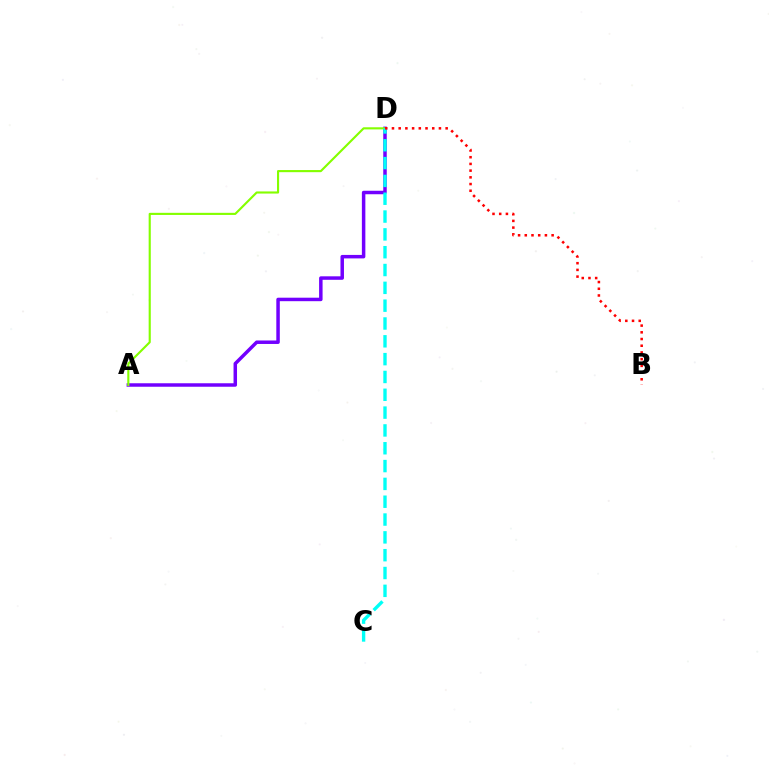{('A', 'D'): [{'color': '#7200ff', 'line_style': 'solid', 'thickness': 2.51}, {'color': '#84ff00', 'line_style': 'solid', 'thickness': 1.53}], ('C', 'D'): [{'color': '#00fff6', 'line_style': 'dashed', 'thickness': 2.42}], ('B', 'D'): [{'color': '#ff0000', 'line_style': 'dotted', 'thickness': 1.82}]}